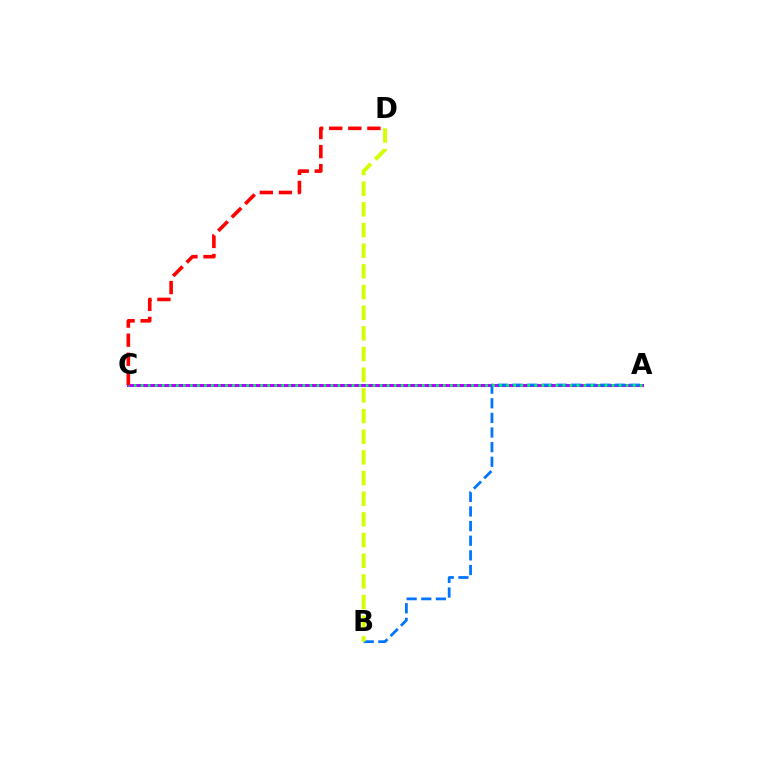{('A', 'C'): [{'color': '#b900ff', 'line_style': 'solid', 'thickness': 2.17}, {'color': '#00ff5c', 'line_style': 'dotted', 'thickness': 1.91}], ('A', 'B'): [{'color': '#0074ff', 'line_style': 'dashed', 'thickness': 1.99}], ('B', 'D'): [{'color': '#d1ff00', 'line_style': 'dashed', 'thickness': 2.81}], ('C', 'D'): [{'color': '#ff0000', 'line_style': 'dashed', 'thickness': 2.59}]}